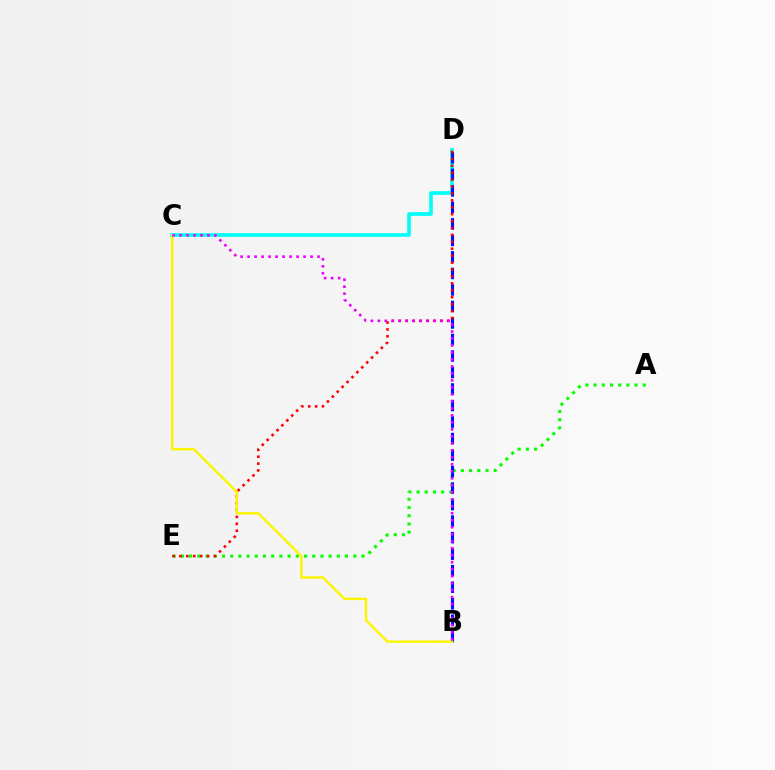{('C', 'D'): [{'color': '#00fff6', 'line_style': 'solid', 'thickness': 2.64}], ('A', 'E'): [{'color': '#08ff00', 'line_style': 'dotted', 'thickness': 2.23}], ('B', 'D'): [{'color': '#0010ff', 'line_style': 'dashed', 'thickness': 2.24}], ('D', 'E'): [{'color': '#ff0000', 'line_style': 'dotted', 'thickness': 1.88}], ('B', 'C'): [{'color': '#fcf500', 'line_style': 'solid', 'thickness': 1.75}, {'color': '#ee00ff', 'line_style': 'dotted', 'thickness': 1.9}]}